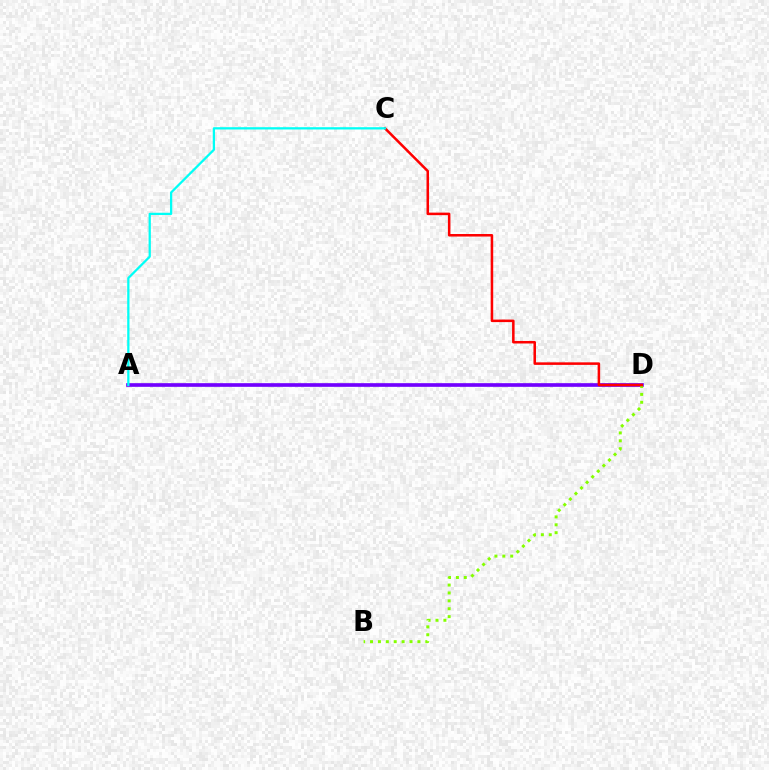{('A', 'D'): [{'color': '#7200ff', 'line_style': 'solid', 'thickness': 2.63}], ('B', 'D'): [{'color': '#84ff00', 'line_style': 'dotted', 'thickness': 2.15}], ('C', 'D'): [{'color': '#ff0000', 'line_style': 'solid', 'thickness': 1.82}], ('A', 'C'): [{'color': '#00fff6', 'line_style': 'solid', 'thickness': 1.63}]}